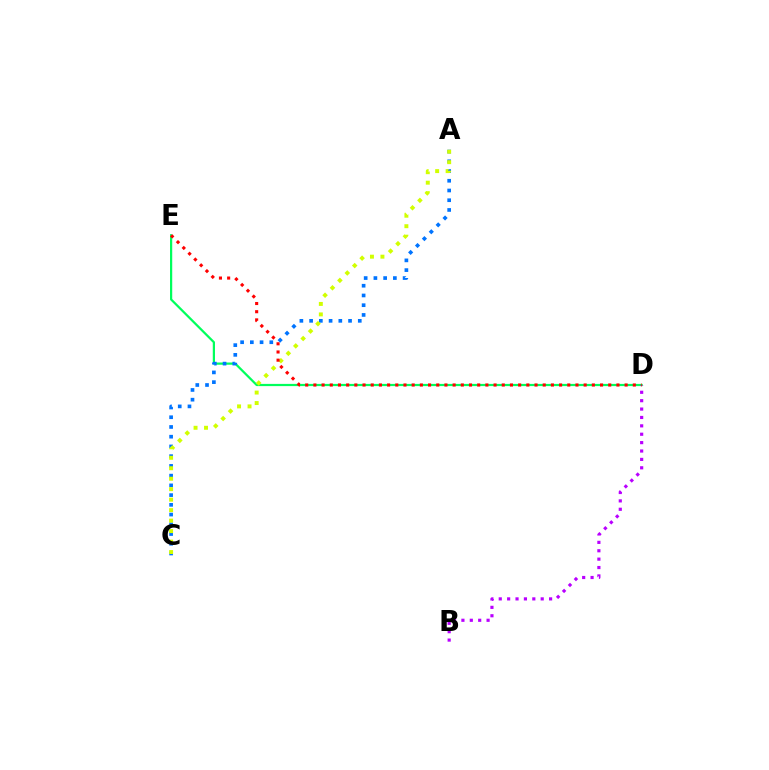{('D', 'E'): [{'color': '#00ff5c', 'line_style': 'solid', 'thickness': 1.6}, {'color': '#ff0000', 'line_style': 'dotted', 'thickness': 2.23}], ('A', 'C'): [{'color': '#0074ff', 'line_style': 'dotted', 'thickness': 2.64}, {'color': '#d1ff00', 'line_style': 'dotted', 'thickness': 2.85}], ('B', 'D'): [{'color': '#b900ff', 'line_style': 'dotted', 'thickness': 2.28}]}